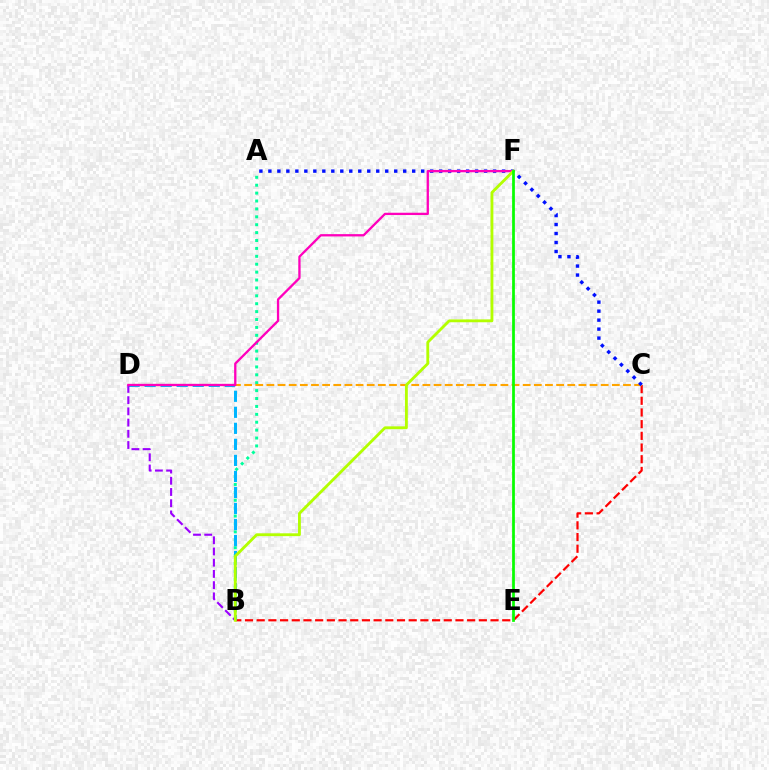{('A', 'B'): [{'color': '#00ff9d', 'line_style': 'dotted', 'thickness': 2.15}], ('B', 'C'): [{'color': '#ff0000', 'line_style': 'dashed', 'thickness': 1.59}], ('B', 'D'): [{'color': '#00b5ff', 'line_style': 'dashed', 'thickness': 2.18}, {'color': '#9b00ff', 'line_style': 'dashed', 'thickness': 1.52}], ('C', 'D'): [{'color': '#ffa500', 'line_style': 'dashed', 'thickness': 1.51}], ('A', 'C'): [{'color': '#0010ff', 'line_style': 'dotted', 'thickness': 2.44}], ('D', 'F'): [{'color': '#ff00bd', 'line_style': 'solid', 'thickness': 1.66}], ('B', 'F'): [{'color': '#b3ff00', 'line_style': 'solid', 'thickness': 2.05}], ('E', 'F'): [{'color': '#08ff00', 'line_style': 'solid', 'thickness': 1.97}]}